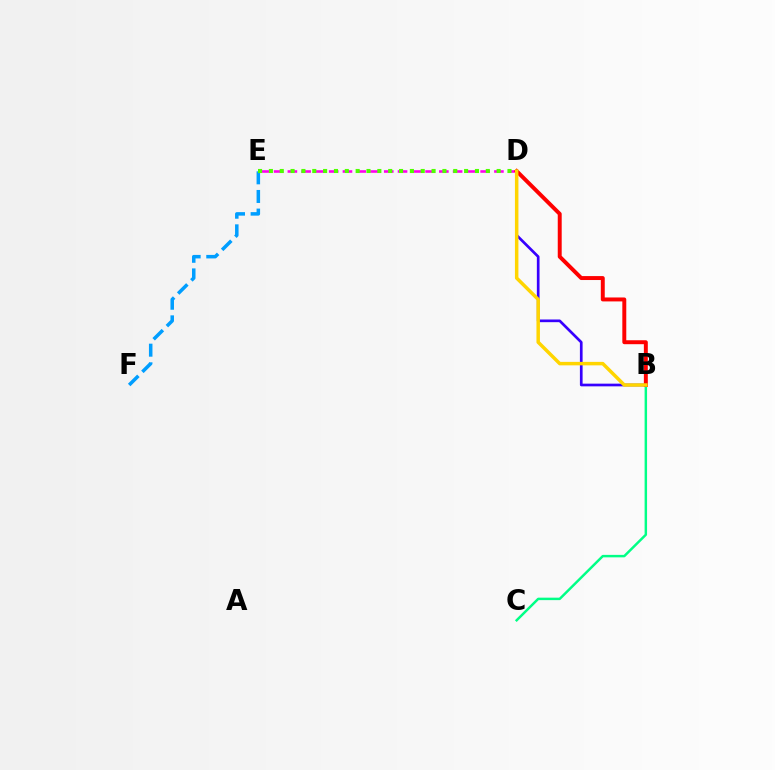{('B', 'C'): [{'color': '#00ff86', 'line_style': 'solid', 'thickness': 1.77}], ('E', 'F'): [{'color': '#009eff', 'line_style': 'dashed', 'thickness': 2.53}], ('B', 'D'): [{'color': '#3700ff', 'line_style': 'solid', 'thickness': 1.93}, {'color': '#ff0000', 'line_style': 'solid', 'thickness': 2.84}, {'color': '#ffd500', 'line_style': 'solid', 'thickness': 2.51}], ('D', 'E'): [{'color': '#ff00ed', 'line_style': 'dashed', 'thickness': 1.87}, {'color': '#4fff00', 'line_style': 'dotted', 'thickness': 2.95}]}